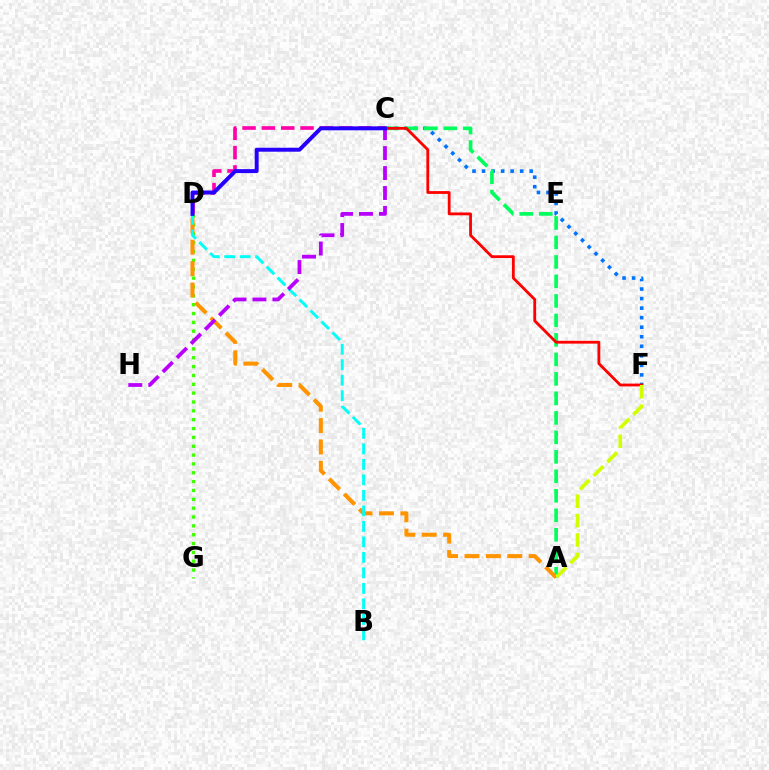{('C', 'F'): [{'color': '#0074ff', 'line_style': 'dotted', 'thickness': 2.59}, {'color': '#ff0000', 'line_style': 'solid', 'thickness': 2.02}], ('D', 'G'): [{'color': '#3dff00', 'line_style': 'dotted', 'thickness': 2.4}], ('A', 'C'): [{'color': '#00ff5c', 'line_style': 'dashed', 'thickness': 2.65}], ('A', 'D'): [{'color': '#ff9400', 'line_style': 'dashed', 'thickness': 2.9}], ('B', 'D'): [{'color': '#00fff6', 'line_style': 'dashed', 'thickness': 2.11}], ('C', 'D'): [{'color': '#ff00ac', 'line_style': 'dashed', 'thickness': 2.63}, {'color': '#2500ff', 'line_style': 'solid', 'thickness': 2.84}], ('A', 'F'): [{'color': '#d1ff00', 'line_style': 'dashed', 'thickness': 2.64}], ('C', 'H'): [{'color': '#b900ff', 'line_style': 'dashed', 'thickness': 2.71}]}